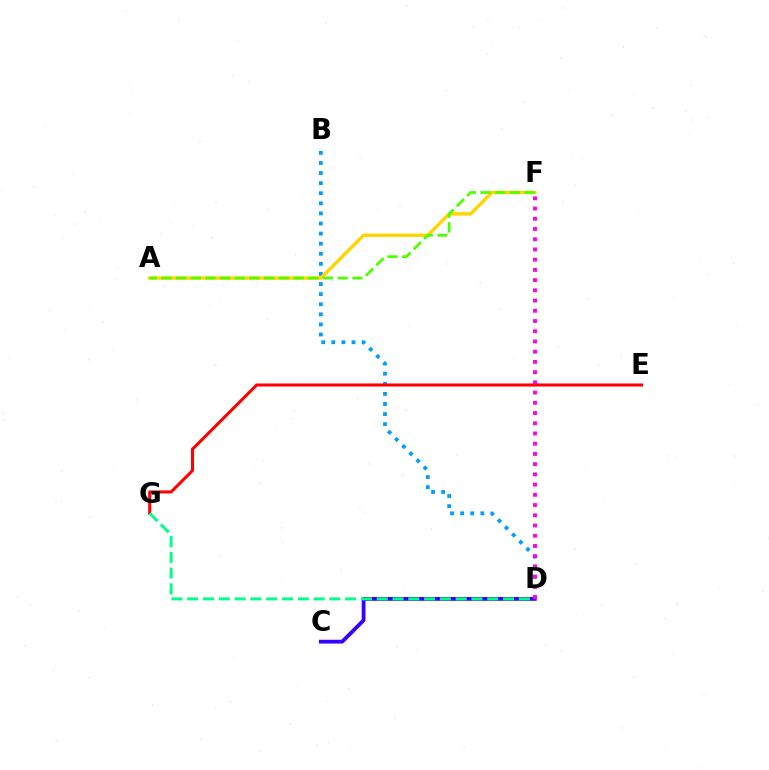{('B', 'D'): [{'color': '#009eff', 'line_style': 'dotted', 'thickness': 2.74}], ('A', 'F'): [{'color': '#ffd500', 'line_style': 'solid', 'thickness': 2.43}, {'color': '#4fff00', 'line_style': 'dashed', 'thickness': 1.99}], ('E', 'G'): [{'color': '#ff0000', 'line_style': 'solid', 'thickness': 2.21}], ('C', 'D'): [{'color': '#3700ff', 'line_style': 'solid', 'thickness': 2.74}], ('D', 'F'): [{'color': '#ff00ed', 'line_style': 'dotted', 'thickness': 2.78}], ('D', 'G'): [{'color': '#00ff86', 'line_style': 'dashed', 'thickness': 2.15}]}